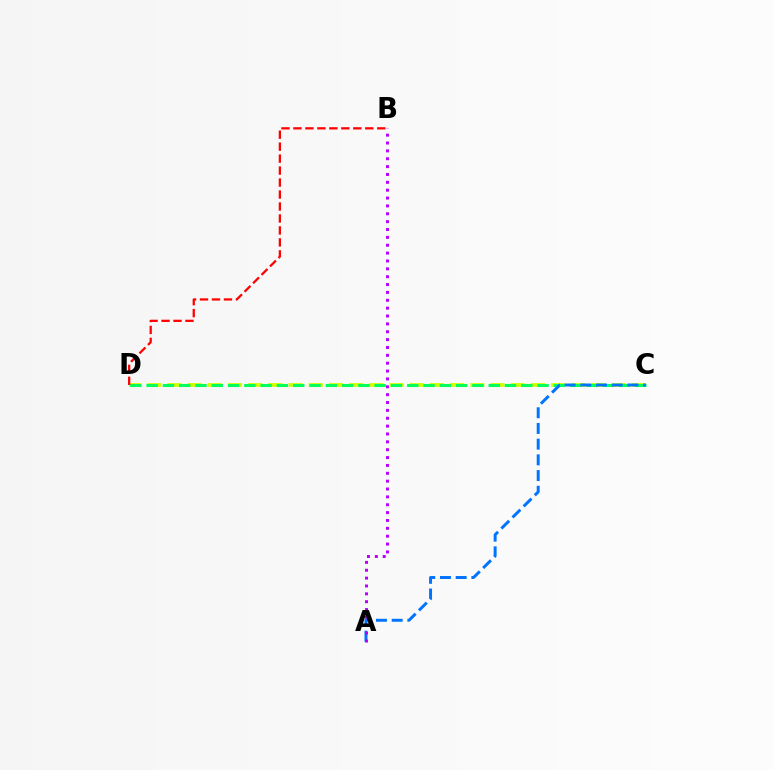{('C', 'D'): [{'color': '#d1ff00', 'line_style': 'dashed', 'thickness': 2.74}, {'color': '#00ff5c', 'line_style': 'dashed', 'thickness': 2.21}], ('B', 'D'): [{'color': '#ff0000', 'line_style': 'dashed', 'thickness': 1.63}], ('A', 'C'): [{'color': '#0074ff', 'line_style': 'dashed', 'thickness': 2.13}], ('A', 'B'): [{'color': '#b900ff', 'line_style': 'dotted', 'thickness': 2.14}]}